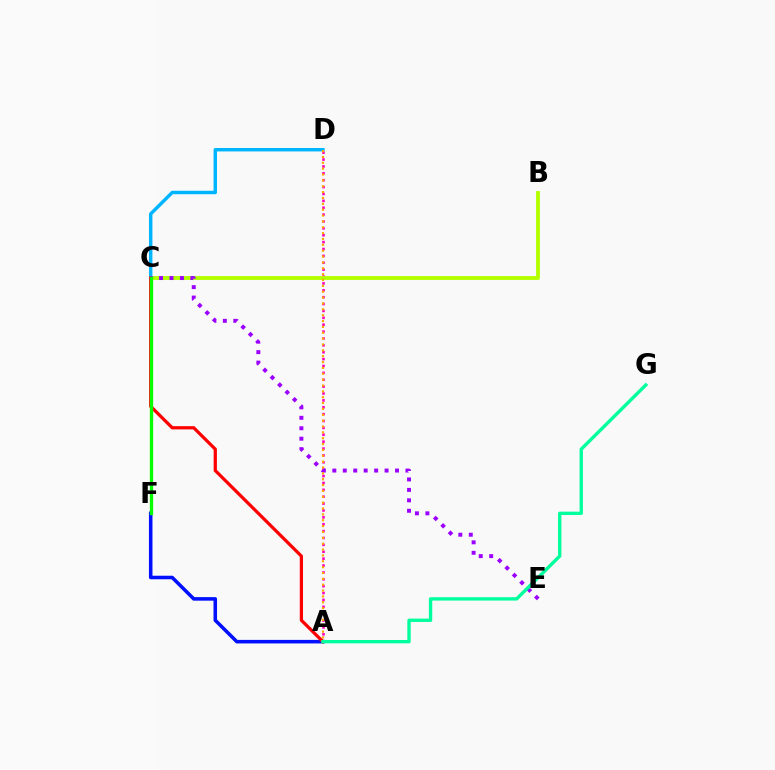{('A', 'F'): [{'color': '#0010ff', 'line_style': 'solid', 'thickness': 2.55}], ('A', 'D'): [{'color': '#ff00bd', 'line_style': 'dotted', 'thickness': 1.87}, {'color': '#ffa500', 'line_style': 'dotted', 'thickness': 1.59}], ('B', 'C'): [{'color': '#b3ff00', 'line_style': 'solid', 'thickness': 2.79}], ('C', 'D'): [{'color': '#00b5ff', 'line_style': 'solid', 'thickness': 2.47}], ('A', 'C'): [{'color': '#ff0000', 'line_style': 'solid', 'thickness': 2.33}], ('C', 'E'): [{'color': '#9b00ff', 'line_style': 'dotted', 'thickness': 2.84}], ('A', 'G'): [{'color': '#00ff9d', 'line_style': 'solid', 'thickness': 2.42}], ('C', 'F'): [{'color': '#08ff00', 'line_style': 'solid', 'thickness': 2.4}]}